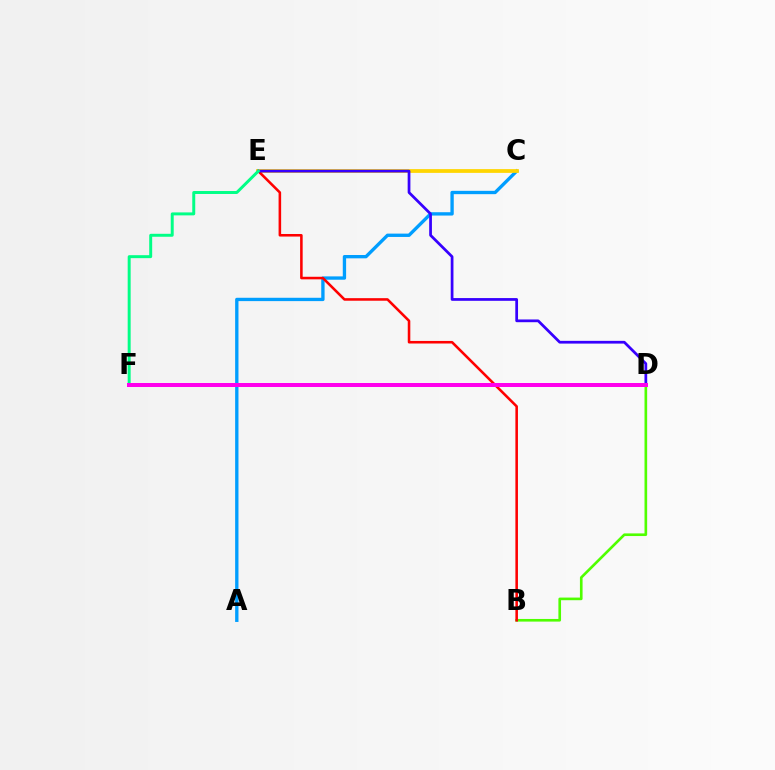{('B', 'D'): [{'color': '#4fff00', 'line_style': 'solid', 'thickness': 1.9}], ('A', 'C'): [{'color': '#009eff', 'line_style': 'solid', 'thickness': 2.4}], ('C', 'E'): [{'color': '#ffd500', 'line_style': 'solid', 'thickness': 2.71}], ('B', 'E'): [{'color': '#ff0000', 'line_style': 'solid', 'thickness': 1.84}], ('D', 'E'): [{'color': '#3700ff', 'line_style': 'solid', 'thickness': 1.97}], ('E', 'F'): [{'color': '#00ff86', 'line_style': 'solid', 'thickness': 2.13}], ('D', 'F'): [{'color': '#ff00ed', 'line_style': 'solid', 'thickness': 2.88}]}